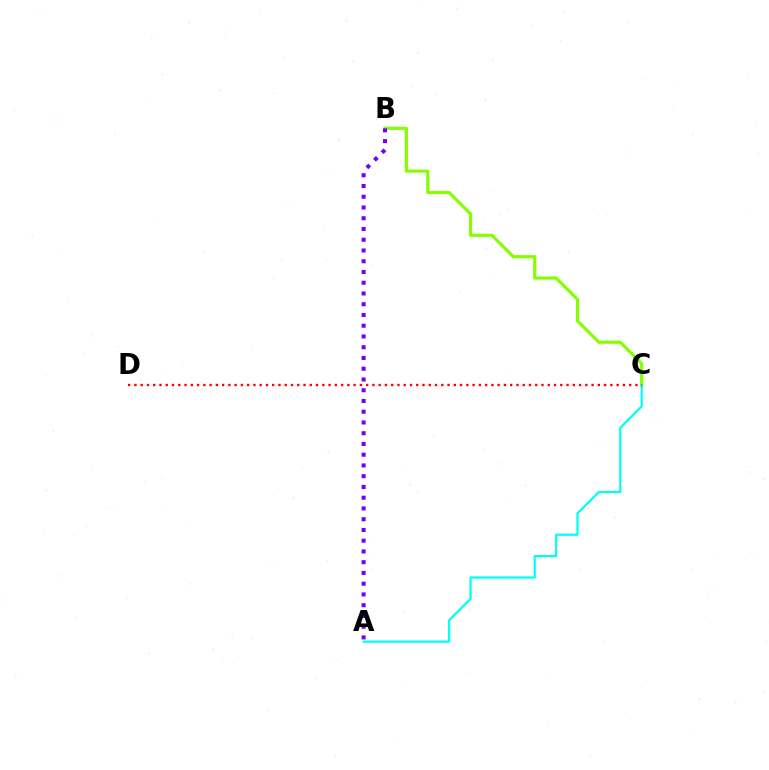{('B', 'C'): [{'color': '#84ff00', 'line_style': 'solid', 'thickness': 2.28}], ('A', 'C'): [{'color': '#00fff6', 'line_style': 'solid', 'thickness': 1.61}], ('A', 'B'): [{'color': '#7200ff', 'line_style': 'dotted', 'thickness': 2.92}], ('C', 'D'): [{'color': '#ff0000', 'line_style': 'dotted', 'thickness': 1.7}]}